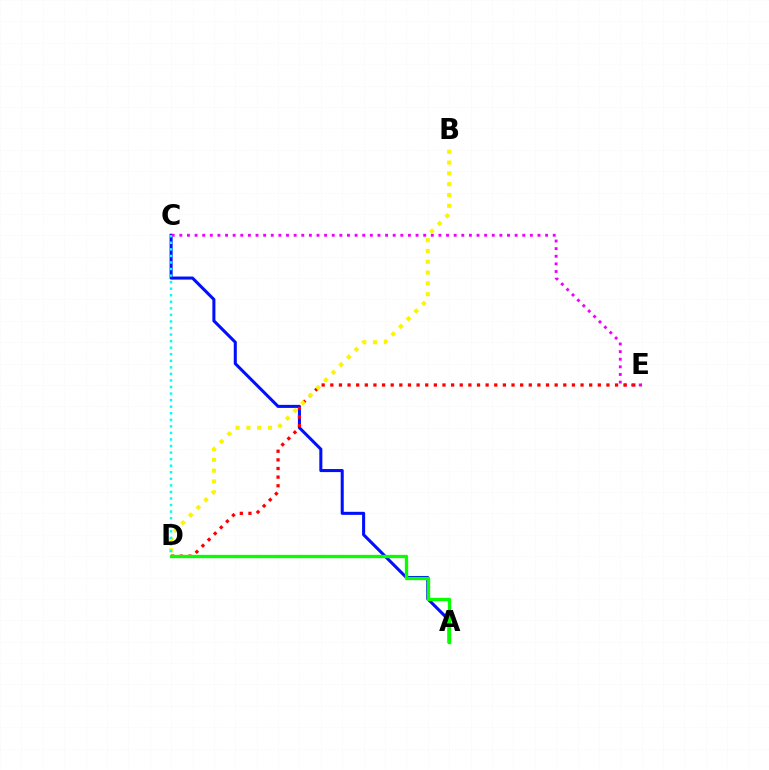{('A', 'C'): [{'color': '#0010ff', 'line_style': 'solid', 'thickness': 2.2}], ('C', 'E'): [{'color': '#ee00ff', 'line_style': 'dotted', 'thickness': 2.07}], ('D', 'E'): [{'color': '#ff0000', 'line_style': 'dotted', 'thickness': 2.34}], ('B', 'D'): [{'color': '#fcf500', 'line_style': 'dotted', 'thickness': 2.94}], ('A', 'D'): [{'color': '#08ff00', 'line_style': 'solid', 'thickness': 2.39}], ('C', 'D'): [{'color': '#00fff6', 'line_style': 'dotted', 'thickness': 1.78}]}